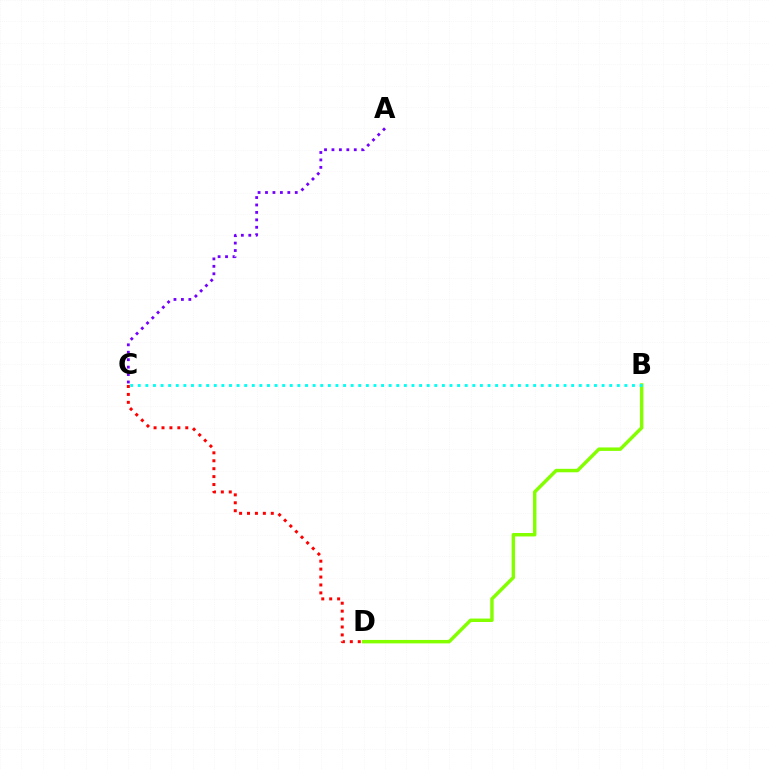{('B', 'D'): [{'color': '#84ff00', 'line_style': 'solid', 'thickness': 2.49}], ('C', 'D'): [{'color': '#ff0000', 'line_style': 'dotted', 'thickness': 2.15}], ('B', 'C'): [{'color': '#00fff6', 'line_style': 'dotted', 'thickness': 2.07}], ('A', 'C'): [{'color': '#7200ff', 'line_style': 'dotted', 'thickness': 2.02}]}